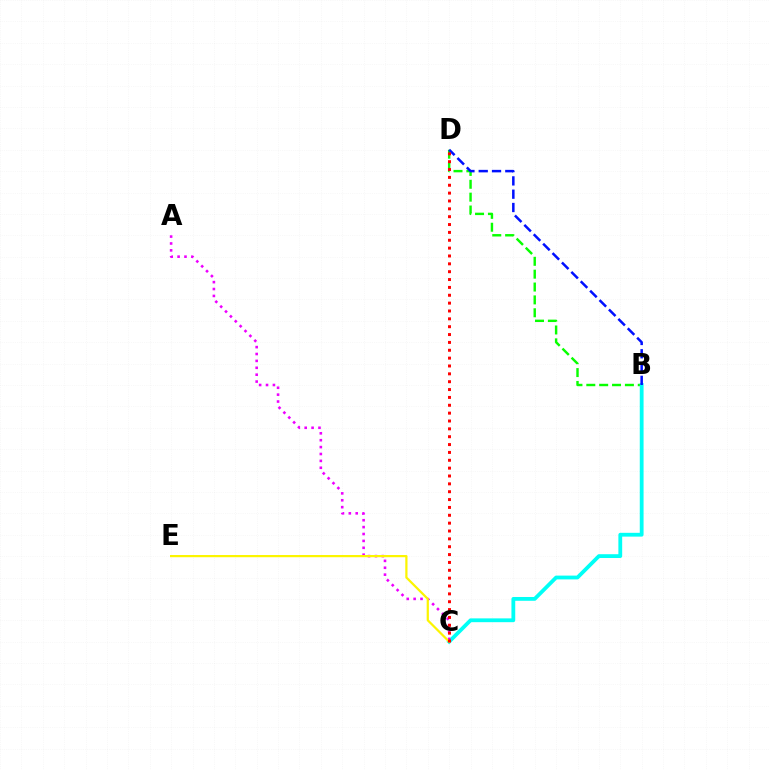{('B', 'D'): [{'color': '#08ff00', 'line_style': 'dashed', 'thickness': 1.75}, {'color': '#0010ff', 'line_style': 'dashed', 'thickness': 1.81}], ('B', 'C'): [{'color': '#00fff6', 'line_style': 'solid', 'thickness': 2.74}], ('A', 'C'): [{'color': '#ee00ff', 'line_style': 'dotted', 'thickness': 1.87}], ('C', 'E'): [{'color': '#fcf500', 'line_style': 'solid', 'thickness': 1.6}], ('C', 'D'): [{'color': '#ff0000', 'line_style': 'dotted', 'thickness': 2.14}]}